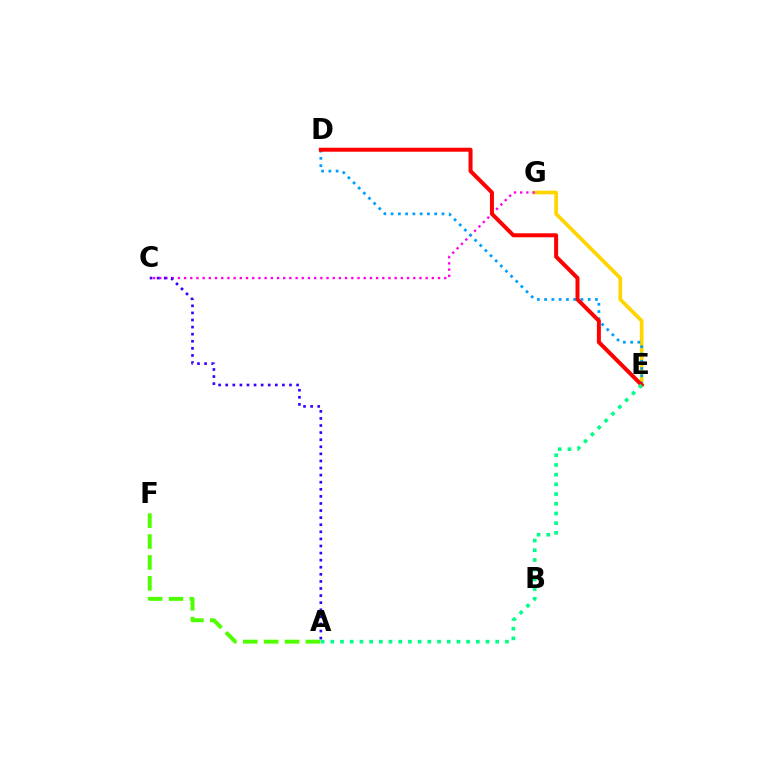{('E', 'G'): [{'color': '#ffd500', 'line_style': 'solid', 'thickness': 2.65}], ('C', 'G'): [{'color': '#ff00ed', 'line_style': 'dotted', 'thickness': 1.68}], ('A', 'C'): [{'color': '#3700ff', 'line_style': 'dotted', 'thickness': 1.93}], ('D', 'E'): [{'color': '#009eff', 'line_style': 'dotted', 'thickness': 1.97}, {'color': '#ff0000', 'line_style': 'solid', 'thickness': 2.87}], ('A', 'F'): [{'color': '#4fff00', 'line_style': 'dashed', 'thickness': 2.84}], ('A', 'E'): [{'color': '#00ff86', 'line_style': 'dotted', 'thickness': 2.64}]}